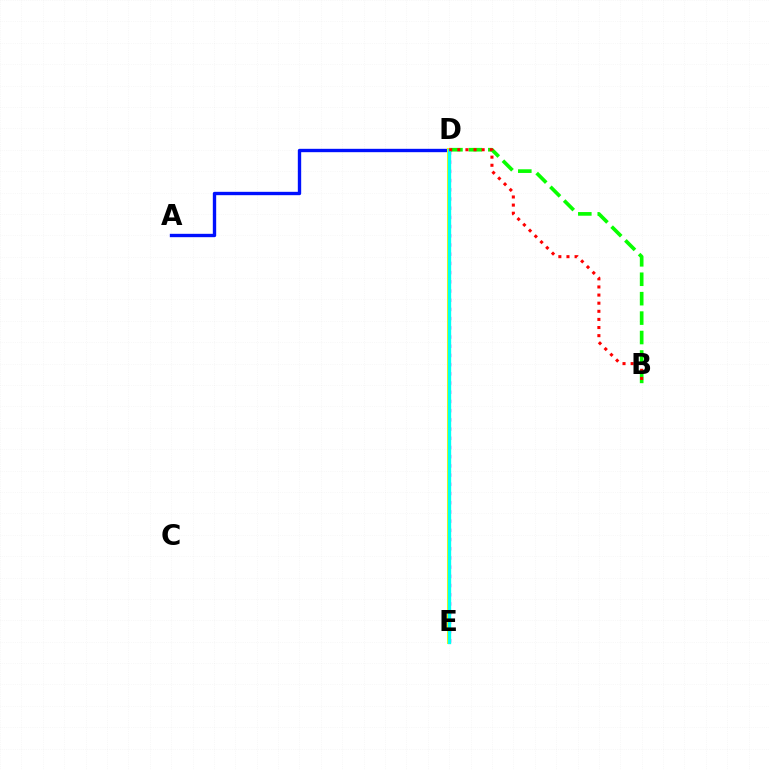{('B', 'D'): [{'color': '#08ff00', 'line_style': 'dashed', 'thickness': 2.64}, {'color': '#ff0000', 'line_style': 'dotted', 'thickness': 2.2}], ('D', 'E'): [{'color': '#ee00ff', 'line_style': 'dotted', 'thickness': 2.5}, {'color': '#fcf500', 'line_style': 'solid', 'thickness': 2.91}, {'color': '#00fff6', 'line_style': 'solid', 'thickness': 2.4}], ('A', 'D'): [{'color': '#0010ff', 'line_style': 'solid', 'thickness': 2.42}]}